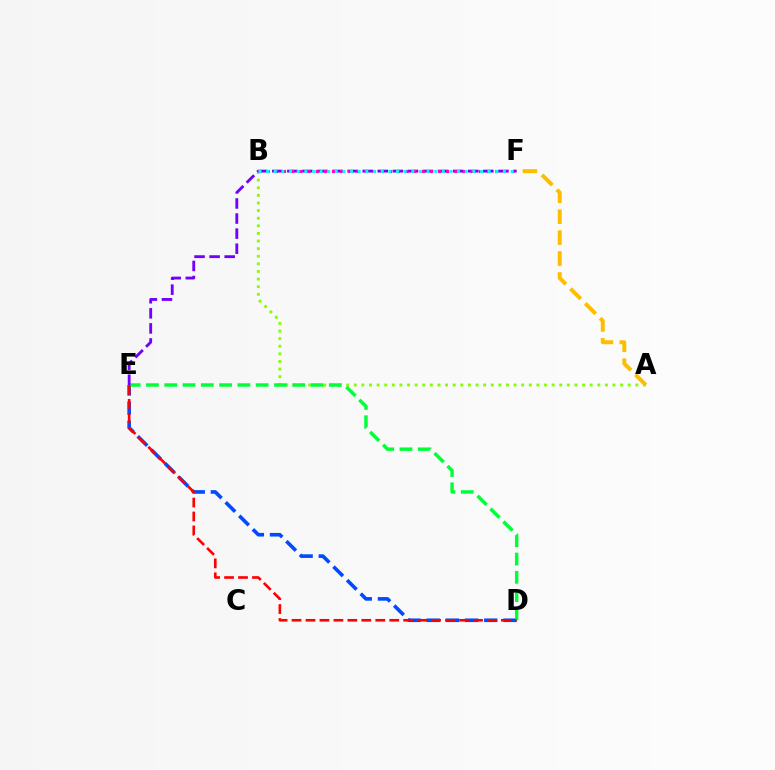{('A', 'B'): [{'color': '#84ff00', 'line_style': 'dotted', 'thickness': 2.07}], ('D', 'E'): [{'color': '#004bff', 'line_style': 'dashed', 'thickness': 2.61}, {'color': '#00ff39', 'line_style': 'dashed', 'thickness': 2.48}, {'color': '#ff0000', 'line_style': 'dashed', 'thickness': 1.9}], ('A', 'F'): [{'color': '#ffbd00', 'line_style': 'dashed', 'thickness': 2.84}], ('E', 'F'): [{'color': '#7200ff', 'line_style': 'dashed', 'thickness': 2.05}], ('B', 'F'): [{'color': '#ff00cf', 'line_style': 'dotted', 'thickness': 2.22}, {'color': '#00fff6', 'line_style': 'dotted', 'thickness': 2.08}]}